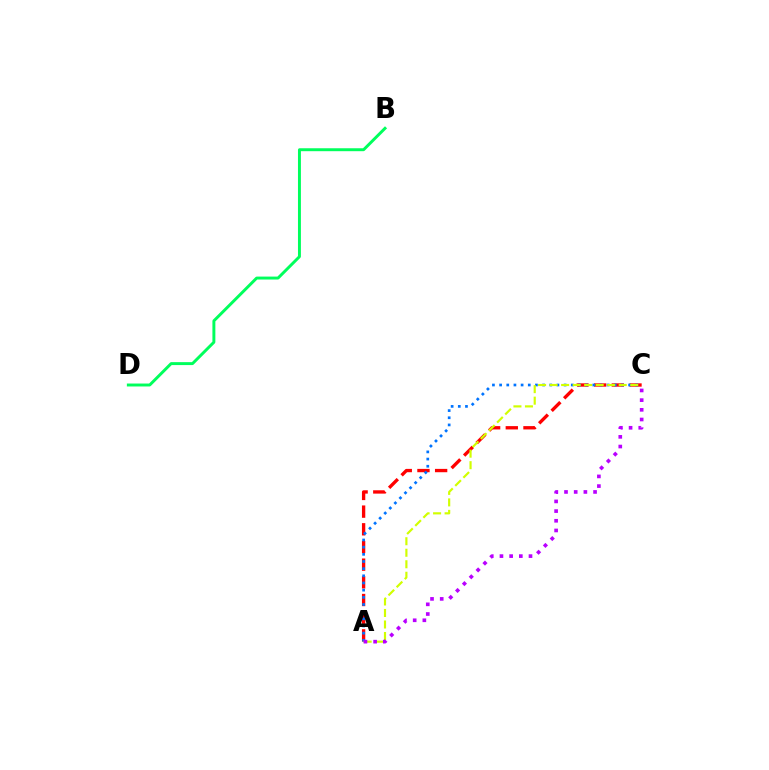{('A', 'C'): [{'color': '#ff0000', 'line_style': 'dashed', 'thickness': 2.4}, {'color': '#0074ff', 'line_style': 'dotted', 'thickness': 1.95}, {'color': '#d1ff00', 'line_style': 'dashed', 'thickness': 1.56}, {'color': '#b900ff', 'line_style': 'dotted', 'thickness': 2.63}], ('B', 'D'): [{'color': '#00ff5c', 'line_style': 'solid', 'thickness': 2.12}]}